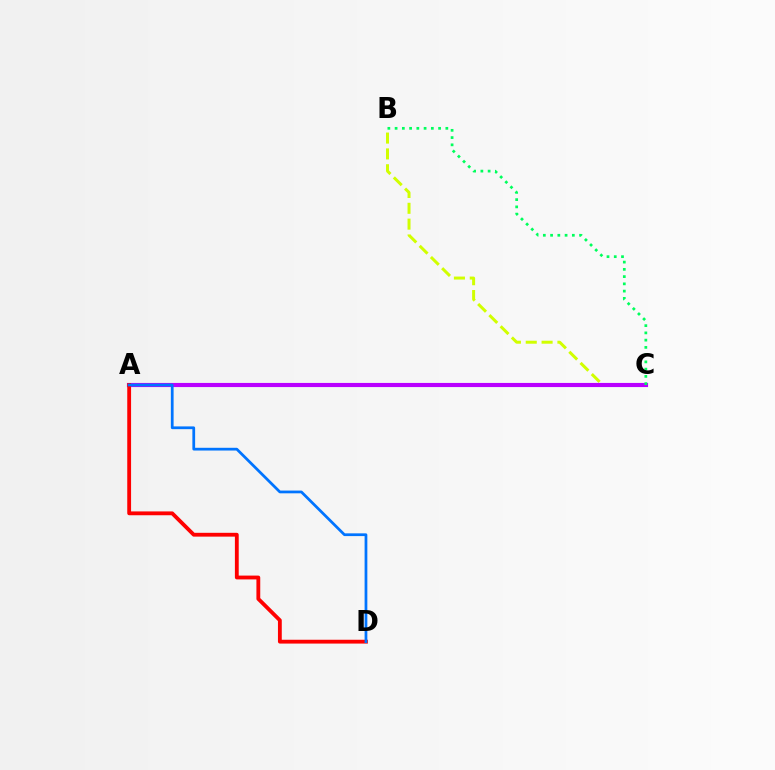{('B', 'C'): [{'color': '#d1ff00', 'line_style': 'dashed', 'thickness': 2.15}, {'color': '#00ff5c', 'line_style': 'dotted', 'thickness': 1.97}], ('A', 'C'): [{'color': '#b900ff', 'line_style': 'solid', 'thickness': 2.98}], ('A', 'D'): [{'color': '#ff0000', 'line_style': 'solid', 'thickness': 2.75}, {'color': '#0074ff', 'line_style': 'solid', 'thickness': 1.98}]}